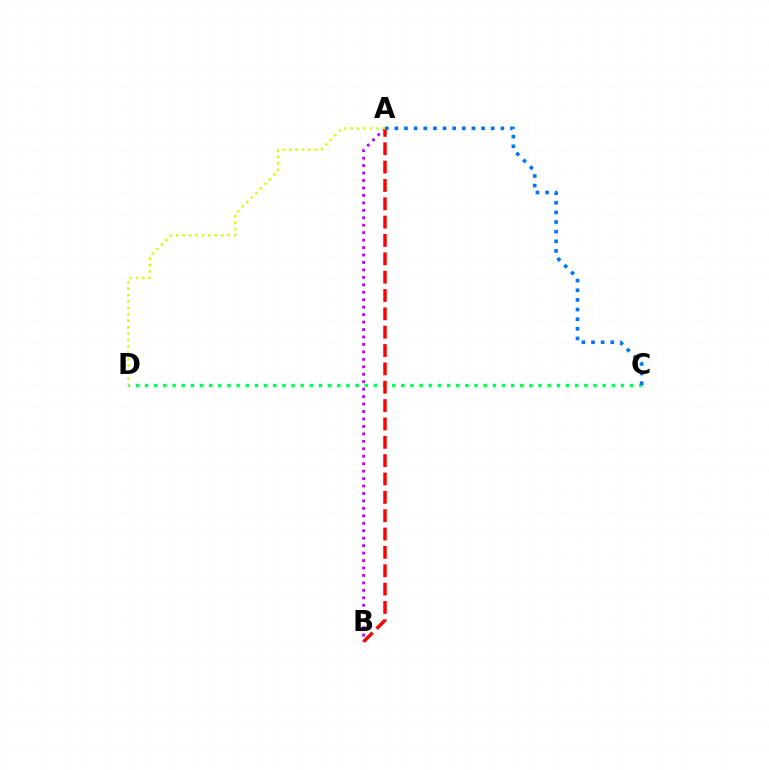{('C', 'D'): [{'color': '#00ff5c', 'line_style': 'dotted', 'thickness': 2.49}], ('A', 'B'): [{'color': '#b900ff', 'line_style': 'dotted', 'thickness': 2.02}, {'color': '#ff0000', 'line_style': 'dashed', 'thickness': 2.49}], ('A', 'D'): [{'color': '#d1ff00', 'line_style': 'dotted', 'thickness': 1.74}], ('A', 'C'): [{'color': '#0074ff', 'line_style': 'dotted', 'thickness': 2.62}]}